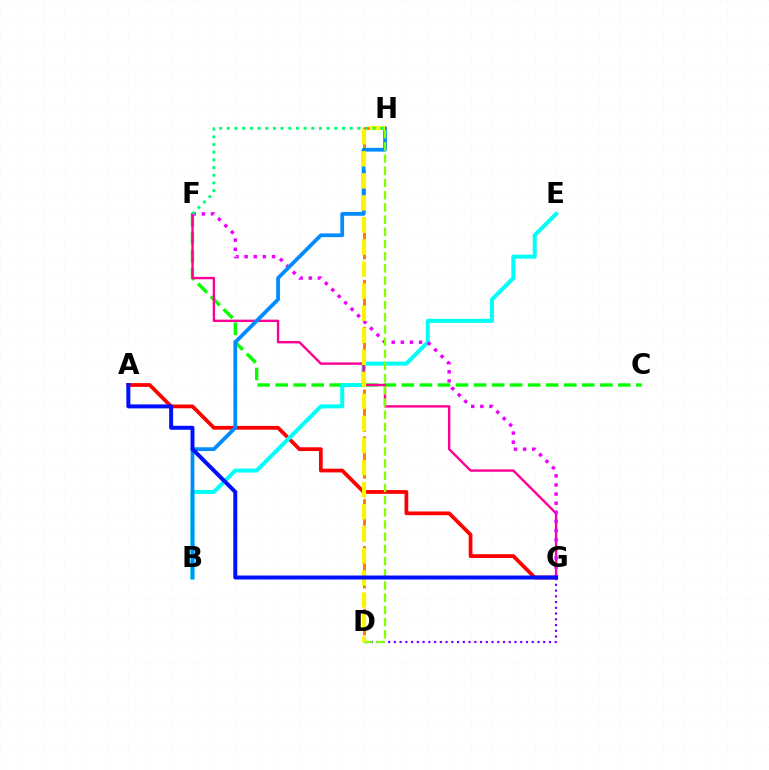{('A', 'G'): [{'color': '#ff0000', 'line_style': 'solid', 'thickness': 2.71}, {'color': '#0010ff', 'line_style': 'solid', 'thickness': 2.87}], ('C', 'F'): [{'color': '#08ff00', 'line_style': 'dashed', 'thickness': 2.45}], ('D', 'H'): [{'color': '#ff7c00', 'line_style': 'dashed', 'thickness': 2.13}, {'color': '#84ff00', 'line_style': 'dashed', 'thickness': 1.66}, {'color': '#fcf500', 'line_style': 'dashed', 'thickness': 3.0}], ('B', 'E'): [{'color': '#00fff6', 'line_style': 'solid', 'thickness': 2.88}], ('F', 'G'): [{'color': '#ff0094', 'line_style': 'solid', 'thickness': 1.72}, {'color': '#ee00ff', 'line_style': 'dotted', 'thickness': 2.48}], ('D', 'G'): [{'color': '#7200ff', 'line_style': 'dotted', 'thickness': 1.56}], ('B', 'H'): [{'color': '#008cff', 'line_style': 'solid', 'thickness': 2.71}], ('F', 'H'): [{'color': '#00ff74', 'line_style': 'dotted', 'thickness': 2.09}]}